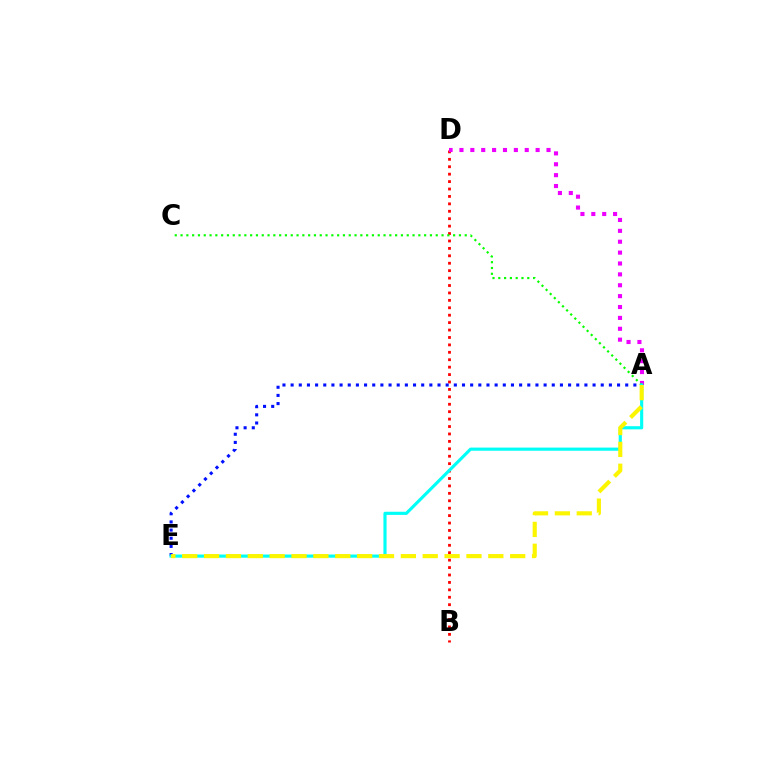{('B', 'D'): [{'color': '#ff0000', 'line_style': 'dotted', 'thickness': 2.02}], ('A', 'E'): [{'color': '#0010ff', 'line_style': 'dotted', 'thickness': 2.22}, {'color': '#00fff6', 'line_style': 'solid', 'thickness': 2.26}, {'color': '#fcf500', 'line_style': 'dashed', 'thickness': 2.97}], ('A', 'D'): [{'color': '#ee00ff', 'line_style': 'dotted', 'thickness': 2.96}], ('A', 'C'): [{'color': '#08ff00', 'line_style': 'dotted', 'thickness': 1.58}]}